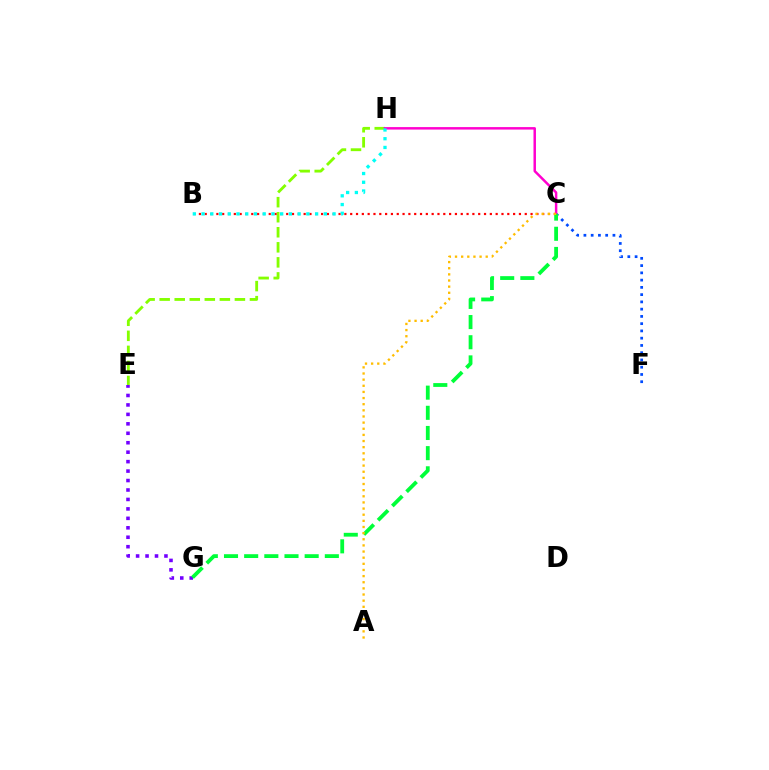{('E', 'H'): [{'color': '#84ff00', 'line_style': 'dashed', 'thickness': 2.04}], ('C', 'F'): [{'color': '#004bff', 'line_style': 'dotted', 'thickness': 1.97}], ('E', 'G'): [{'color': '#7200ff', 'line_style': 'dotted', 'thickness': 2.57}], ('C', 'H'): [{'color': '#ff00cf', 'line_style': 'solid', 'thickness': 1.78}], ('B', 'C'): [{'color': '#ff0000', 'line_style': 'dotted', 'thickness': 1.58}], ('B', 'H'): [{'color': '#00fff6', 'line_style': 'dotted', 'thickness': 2.37}], ('C', 'G'): [{'color': '#00ff39', 'line_style': 'dashed', 'thickness': 2.74}], ('A', 'C'): [{'color': '#ffbd00', 'line_style': 'dotted', 'thickness': 1.67}]}